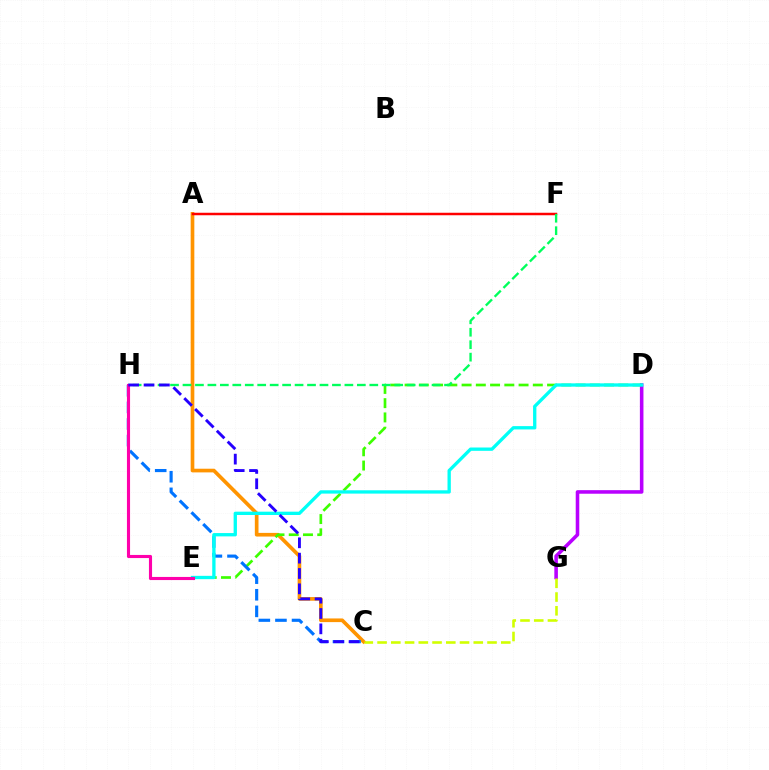{('A', 'C'): [{'color': '#ff9400', 'line_style': 'solid', 'thickness': 2.64}], ('A', 'F'): [{'color': '#ff0000', 'line_style': 'solid', 'thickness': 1.79}], ('D', 'G'): [{'color': '#b900ff', 'line_style': 'solid', 'thickness': 2.57}], ('D', 'E'): [{'color': '#3dff00', 'line_style': 'dashed', 'thickness': 1.94}, {'color': '#00fff6', 'line_style': 'solid', 'thickness': 2.39}], ('C', 'H'): [{'color': '#0074ff', 'line_style': 'dashed', 'thickness': 2.25}, {'color': '#2500ff', 'line_style': 'dashed', 'thickness': 2.08}], ('F', 'H'): [{'color': '#00ff5c', 'line_style': 'dashed', 'thickness': 1.69}], ('E', 'H'): [{'color': '#ff00ac', 'line_style': 'solid', 'thickness': 2.25}], ('C', 'G'): [{'color': '#d1ff00', 'line_style': 'dashed', 'thickness': 1.87}]}